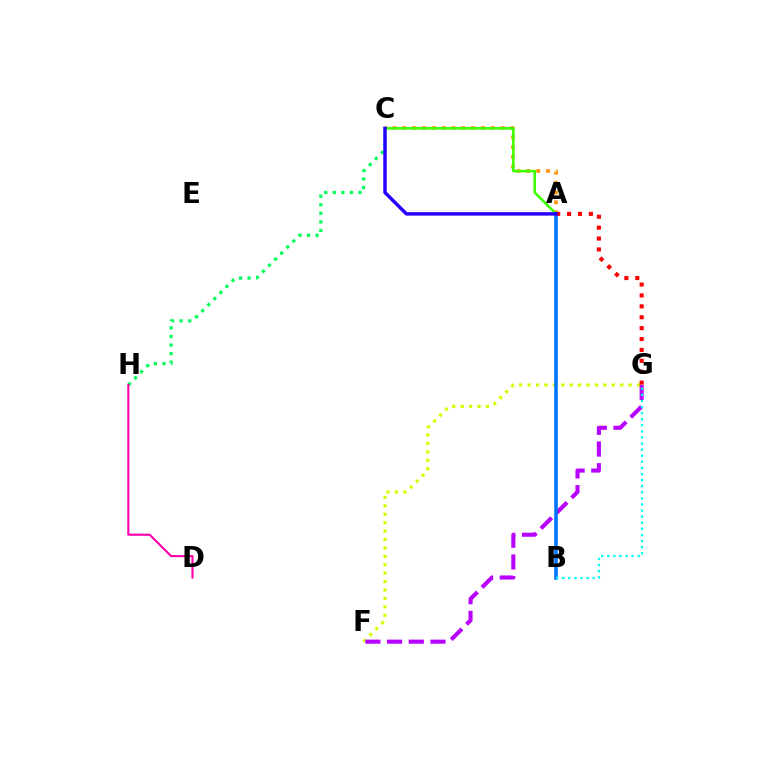{('F', 'G'): [{'color': '#d1ff00', 'line_style': 'dotted', 'thickness': 2.29}, {'color': '#b900ff', 'line_style': 'dashed', 'thickness': 2.94}], ('C', 'H'): [{'color': '#00ff5c', 'line_style': 'dotted', 'thickness': 2.33}], ('A', 'C'): [{'color': '#ff9400', 'line_style': 'dotted', 'thickness': 2.67}, {'color': '#3dff00', 'line_style': 'solid', 'thickness': 1.86}, {'color': '#2500ff', 'line_style': 'solid', 'thickness': 2.48}], ('A', 'B'): [{'color': '#0074ff', 'line_style': 'solid', 'thickness': 2.58}], ('B', 'G'): [{'color': '#00fff6', 'line_style': 'dotted', 'thickness': 1.66}], ('A', 'G'): [{'color': '#ff0000', 'line_style': 'dotted', 'thickness': 2.96}], ('D', 'H'): [{'color': '#ff00ac', 'line_style': 'solid', 'thickness': 1.53}]}